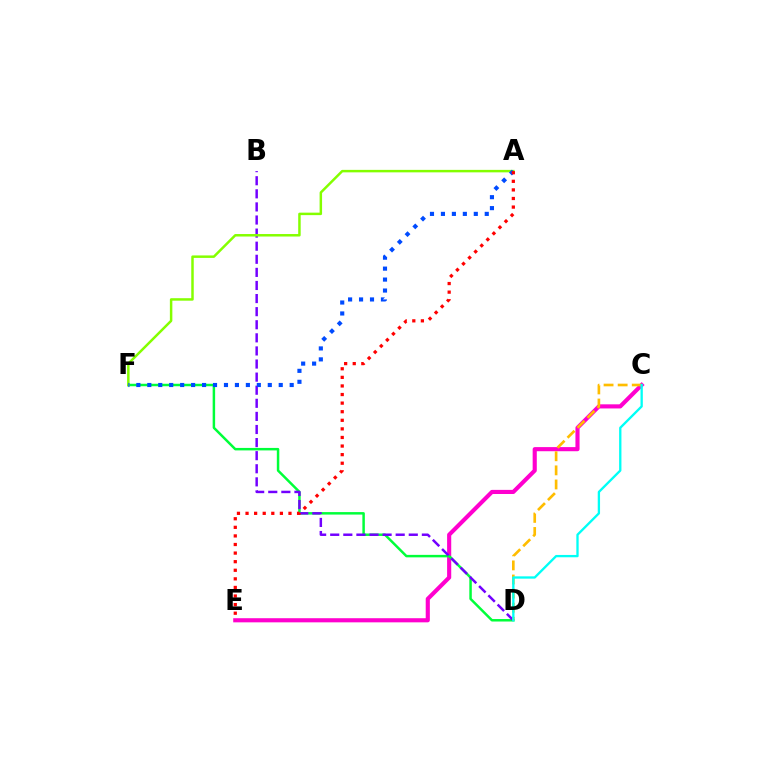{('C', 'E'): [{'color': '#ff00cf', 'line_style': 'solid', 'thickness': 2.97}], ('D', 'F'): [{'color': '#00ff39', 'line_style': 'solid', 'thickness': 1.79}], ('B', 'D'): [{'color': '#7200ff', 'line_style': 'dashed', 'thickness': 1.78}], ('C', 'D'): [{'color': '#ffbd00', 'line_style': 'dashed', 'thickness': 1.91}, {'color': '#00fff6', 'line_style': 'solid', 'thickness': 1.67}], ('A', 'F'): [{'color': '#84ff00', 'line_style': 'solid', 'thickness': 1.79}, {'color': '#004bff', 'line_style': 'dotted', 'thickness': 2.98}], ('A', 'E'): [{'color': '#ff0000', 'line_style': 'dotted', 'thickness': 2.33}]}